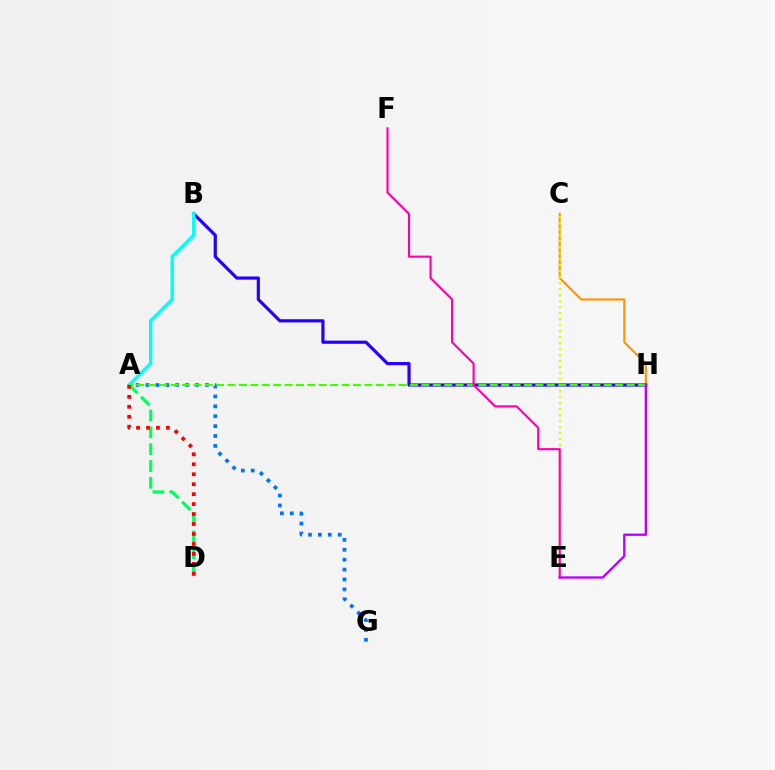{('C', 'H'): [{'color': '#ff9400', 'line_style': 'solid', 'thickness': 1.54}], ('B', 'H'): [{'color': '#2500ff', 'line_style': 'solid', 'thickness': 2.29}], ('C', 'E'): [{'color': '#d1ff00', 'line_style': 'dotted', 'thickness': 1.63}], ('A', 'G'): [{'color': '#0074ff', 'line_style': 'dotted', 'thickness': 2.69}], ('A', 'B'): [{'color': '#00fff6', 'line_style': 'solid', 'thickness': 2.45}], ('A', 'D'): [{'color': '#00ff5c', 'line_style': 'dashed', 'thickness': 2.28}, {'color': '#ff0000', 'line_style': 'dotted', 'thickness': 2.7}], ('A', 'H'): [{'color': '#3dff00', 'line_style': 'dashed', 'thickness': 1.55}], ('E', 'F'): [{'color': '#ff00ac', 'line_style': 'solid', 'thickness': 1.54}], ('E', 'H'): [{'color': '#b900ff', 'line_style': 'solid', 'thickness': 1.68}]}